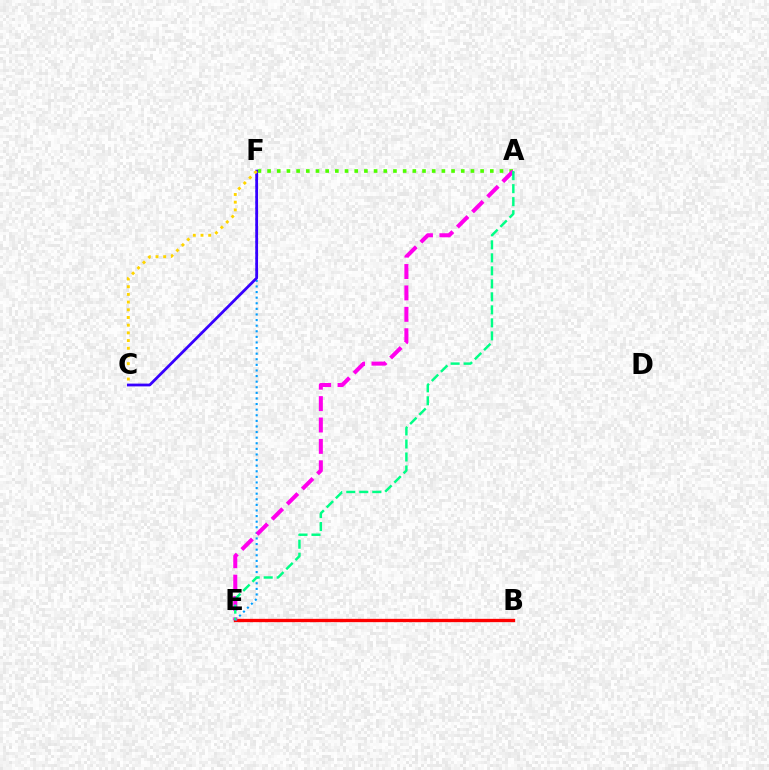{('A', 'F'): [{'color': '#4fff00', 'line_style': 'dotted', 'thickness': 2.63}], ('B', 'E'): [{'color': '#ff0000', 'line_style': 'solid', 'thickness': 2.39}], ('E', 'F'): [{'color': '#009eff', 'line_style': 'dotted', 'thickness': 1.52}], ('C', 'F'): [{'color': '#3700ff', 'line_style': 'solid', 'thickness': 2.01}, {'color': '#ffd500', 'line_style': 'dotted', 'thickness': 2.09}], ('A', 'E'): [{'color': '#ff00ed', 'line_style': 'dashed', 'thickness': 2.91}, {'color': '#00ff86', 'line_style': 'dashed', 'thickness': 1.77}]}